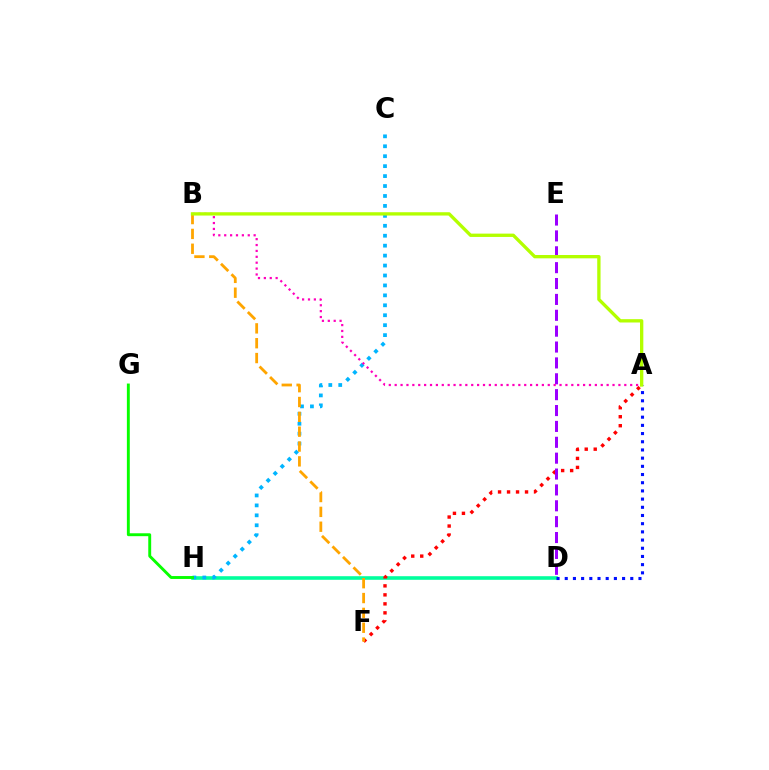{('D', 'H'): [{'color': '#00ff9d', 'line_style': 'solid', 'thickness': 2.59}], ('C', 'H'): [{'color': '#00b5ff', 'line_style': 'dotted', 'thickness': 2.7}], ('A', 'F'): [{'color': '#ff0000', 'line_style': 'dotted', 'thickness': 2.44}], ('D', 'E'): [{'color': '#9b00ff', 'line_style': 'dashed', 'thickness': 2.16}], ('B', 'F'): [{'color': '#ffa500', 'line_style': 'dashed', 'thickness': 2.02}], ('A', 'B'): [{'color': '#ff00bd', 'line_style': 'dotted', 'thickness': 1.6}, {'color': '#b3ff00', 'line_style': 'solid', 'thickness': 2.39}], ('A', 'D'): [{'color': '#0010ff', 'line_style': 'dotted', 'thickness': 2.23}], ('G', 'H'): [{'color': '#08ff00', 'line_style': 'solid', 'thickness': 2.09}]}